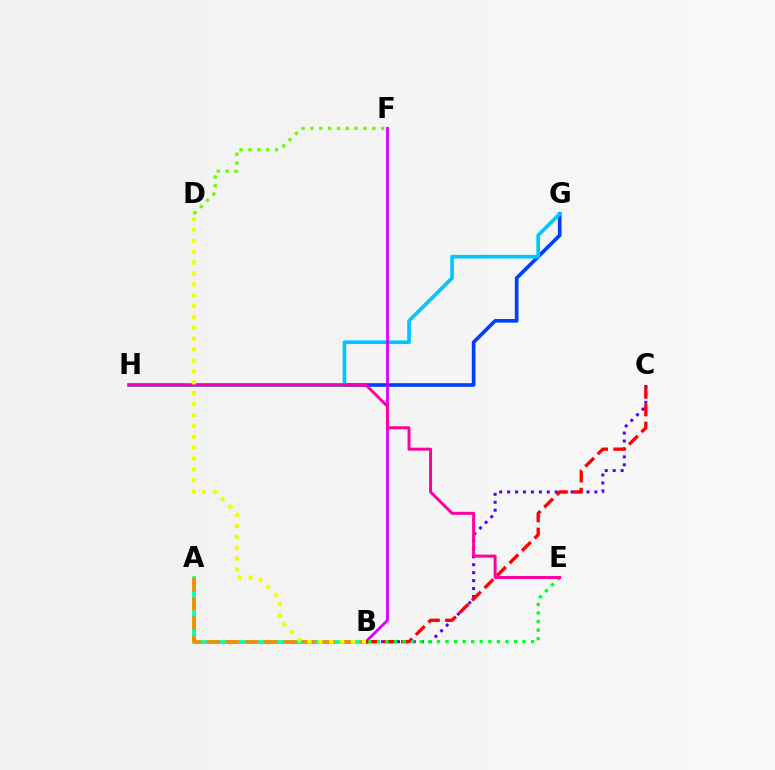{('D', 'F'): [{'color': '#66ff00', 'line_style': 'dotted', 'thickness': 2.4}], ('G', 'H'): [{'color': '#003fff', 'line_style': 'solid', 'thickness': 2.62}, {'color': '#00c7ff', 'line_style': 'solid', 'thickness': 2.64}], ('A', 'B'): [{'color': '#00ffaf', 'line_style': 'solid', 'thickness': 2.7}, {'color': '#ff8800', 'line_style': 'dashed', 'thickness': 2.6}], ('B', 'C'): [{'color': '#4f00ff', 'line_style': 'dotted', 'thickness': 2.16}, {'color': '#ff0000', 'line_style': 'dashed', 'thickness': 2.39}], ('B', 'F'): [{'color': '#d600ff', 'line_style': 'solid', 'thickness': 2.01}], ('B', 'E'): [{'color': '#00ff27', 'line_style': 'dotted', 'thickness': 2.33}], ('E', 'H'): [{'color': '#ff00a0', 'line_style': 'solid', 'thickness': 2.14}], ('B', 'D'): [{'color': '#eeff00', 'line_style': 'dotted', 'thickness': 2.96}]}